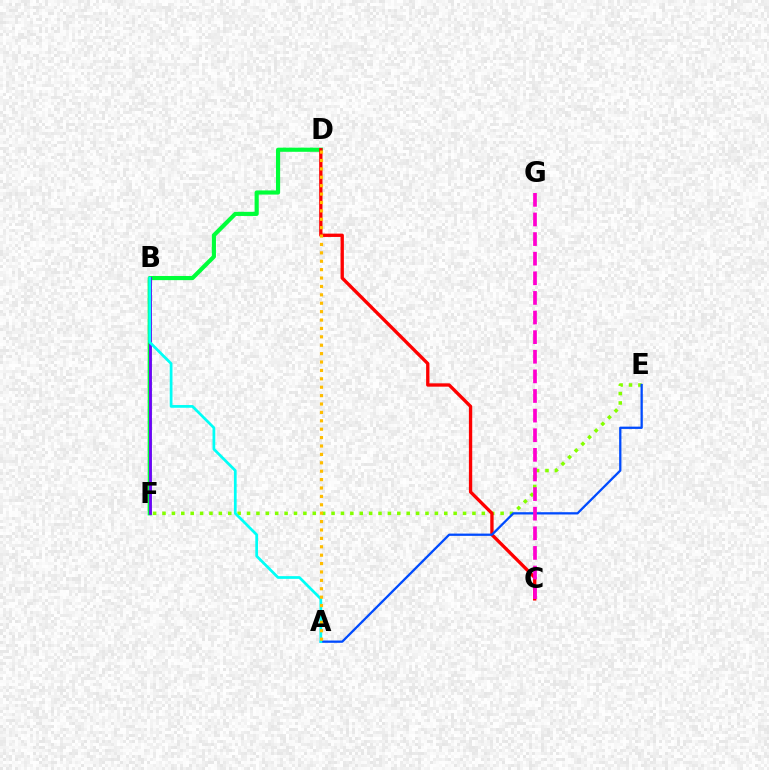{('D', 'F'): [{'color': '#00ff39', 'line_style': 'solid', 'thickness': 2.99}], ('E', 'F'): [{'color': '#84ff00', 'line_style': 'dotted', 'thickness': 2.55}], ('B', 'F'): [{'color': '#7200ff', 'line_style': 'solid', 'thickness': 2.0}], ('C', 'D'): [{'color': '#ff0000', 'line_style': 'solid', 'thickness': 2.39}], ('A', 'E'): [{'color': '#004bff', 'line_style': 'solid', 'thickness': 1.64}], ('A', 'B'): [{'color': '#00fff6', 'line_style': 'solid', 'thickness': 1.97}], ('C', 'G'): [{'color': '#ff00cf', 'line_style': 'dashed', 'thickness': 2.66}], ('A', 'D'): [{'color': '#ffbd00', 'line_style': 'dotted', 'thickness': 2.28}]}